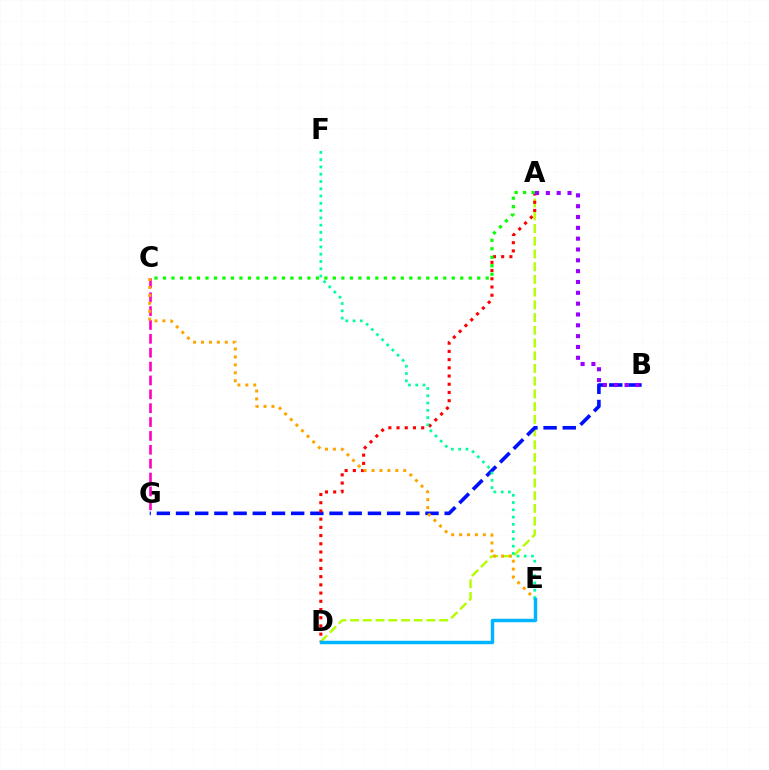{('A', 'D'): [{'color': '#b3ff00', 'line_style': 'dashed', 'thickness': 1.73}, {'color': '#ff0000', 'line_style': 'dotted', 'thickness': 2.23}], ('B', 'G'): [{'color': '#0010ff', 'line_style': 'dashed', 'thickness': 2.61}], ('A', 'B'): [{'color': '#9b00ff', 'line_style': 'dotted', 'thickness': 2.94}], ('C', 'G'): [{'color': '#ff00bd', 'line_style': 'dashed', 'thickness': 1.88}], ('C', 'E'): [{'color': '#ffa500', 'line_style': 'dotted', 'thickness': 2.15}], ('E', 'F'): [{'color': '#00ff9d', 'line_style': 'dotted', 'thickness': 1.98}], ('A', 'C'): [{'color': '#08ff00', 'line_style': 'dotted', 'thickness': 2.31}], ('D', 'E'): [{'color': '#00b5ff', 'line_style': 'solid', 'thickness': 2.48}]}